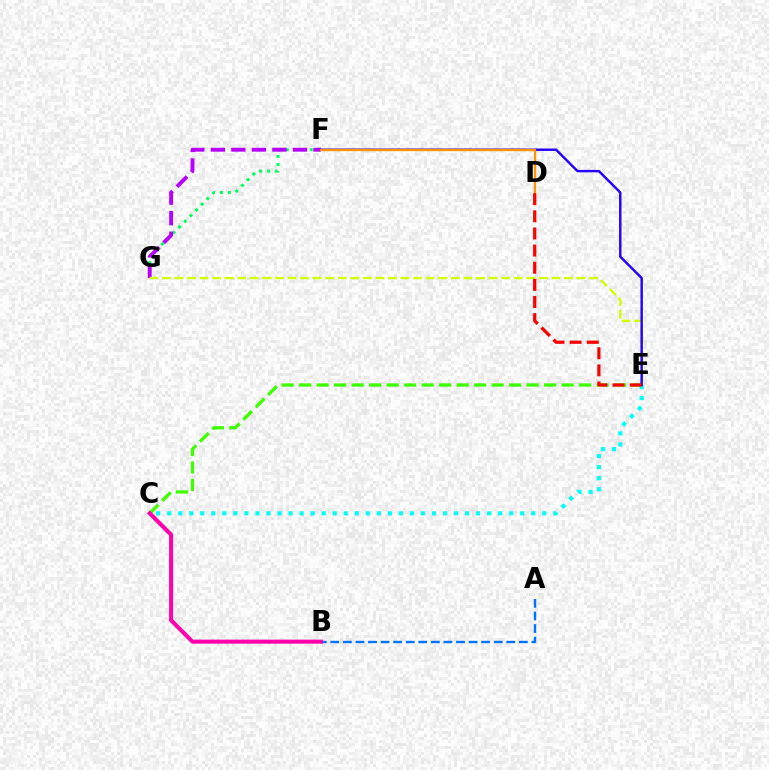{('A', 'B'): [{'color': '#0074ff', 'line_style': 'dashed', 'thickness': 1.71}], ('C', 'E'): [{'color': '#00fff6', 'line_style': 'dotted', 'thickness': 3.0}, {'color': '#3dff00', 'line_style': 'dashed', 'thickness': 2.38}], ('F', 'G'): [{'color': '#00ff5c', 'line_style': 'dotted', 'thickness': 2.18}, {'color': '#b900ff', 'line_style': 'dashed', 'thickness': 2.79}], ('E', 'G'): [{'color': '#d1ff00', 'line_style': 'dashed', 'thickness': 1.71}], ('E', 'F'): [{'color': '#2500ff', 'line_style': 'solid', 'thickness': 1.75}], ('B', 'C'): [{'color': '#ff00ac', 'line_style': 'solid', 'thickness': 2.91}], ('D', 'F'): [{'color': '#ff9400', 'line_style': 'solid', 'thickness': 1.67}], ('D', 'E'): [{'color': '#ff0000', 'line_style': 'dashed', 'thickness': 2.33}]}